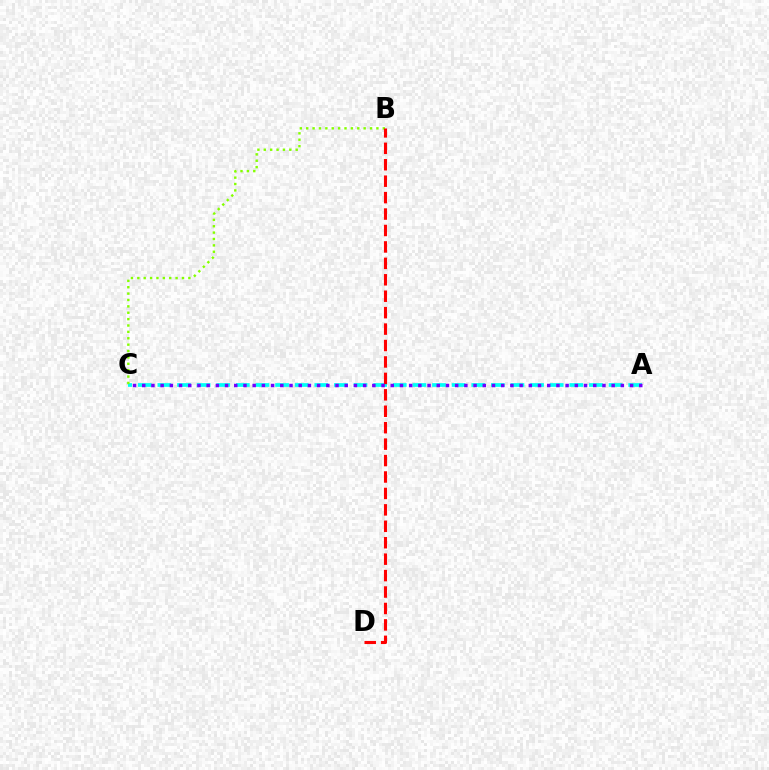{('A', 'C'): [{'color': '#00fff6', 'line_style': 'dashed', 'thickness': 2.66}, {'color': '#7200ff', 'line_style': 'dotted', 'thickness': 2.5}], ('B', 'C'): [{'color': '#84ff00', 'line_style': 'dotted', 'thickness': 1.73}], ('B', 'D'): [{'color': '#ff0000', 'line_style': 'dashed', 'thickness': 2.23}]}